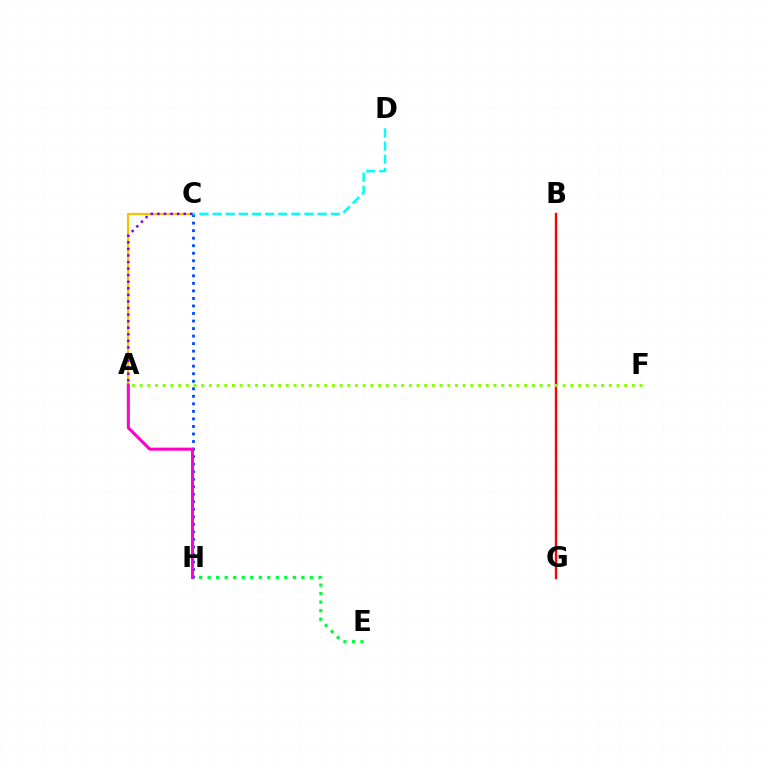{('A', 'C'): [{'color': '#ffbd00', 'line_style': 'solid', 'thickness': 1.6}, {'color': '#7200ff', 'line_style': 'dotted', 'thickness': 1.79}], ('C', 'H'): [{'color': '#004bff', 'line_style': 'dotted', 'thickness': 2.05}], ('C', 'D'): [{'color': '#00fff6', 'line_style': 'dashed', 'thickness': 1.78}], ('B', 'G'): [{'color': '#ff0000', 'line_style': 'solid', 'thickness': 1.72}], ('A', 'F'): [{'color': '#84ff00', 'line_style': 'dotted', 'thickness': 2.09}], ('E', 'H'): [{'color': '#00ff39', 'line_style': 'dotted', 'thickness': 2.31}], ('A', 'H'): [{'color': '#ff00cf', 'line_style': 'solid', 'thickness': 2.18}]}